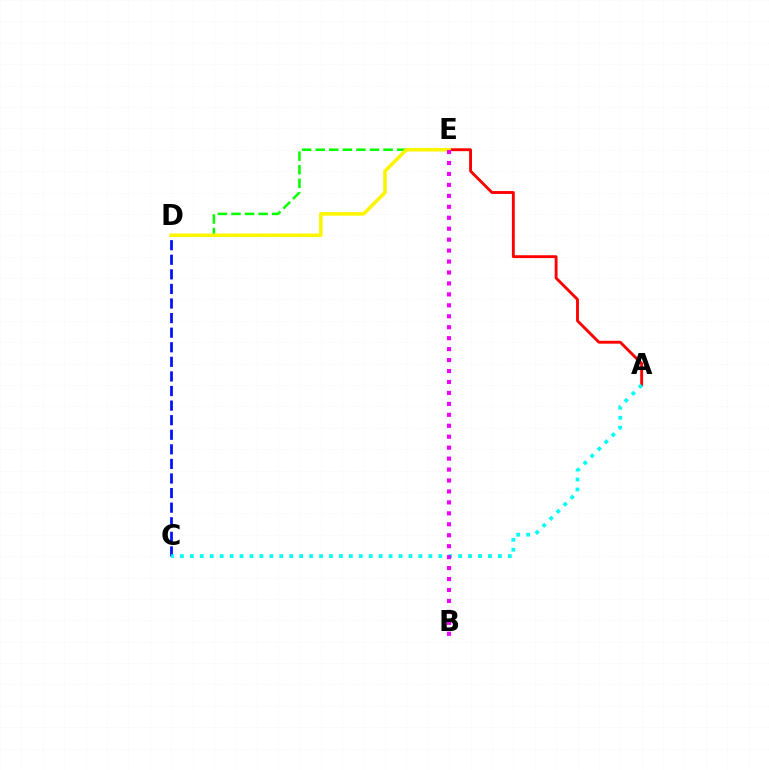{('D', 'E'): [{'color': '#08ff00', 'line_style': 'dashed', 'thickness': 1.85}, {'color': '#fcf500', 'line_style': 'solid', 'thickness': 2.56}], ('A', 'E'): [{'color': '#ff0000', 'line_style': 'solid', 'thickness': 2.07}], ('C', 'D'): [{'color': '#0010ff', 'line_style': 'dashed', 'thickness': 1.98}], ('A', 'C'): [{'color': '#00fff6', 'line_style': 'dotted', 'thickness': 2.7}], ('B', 'E'): [{'color': '#ee00ff', 'line_style': 'dotted', 'thickness': 2.97}]}